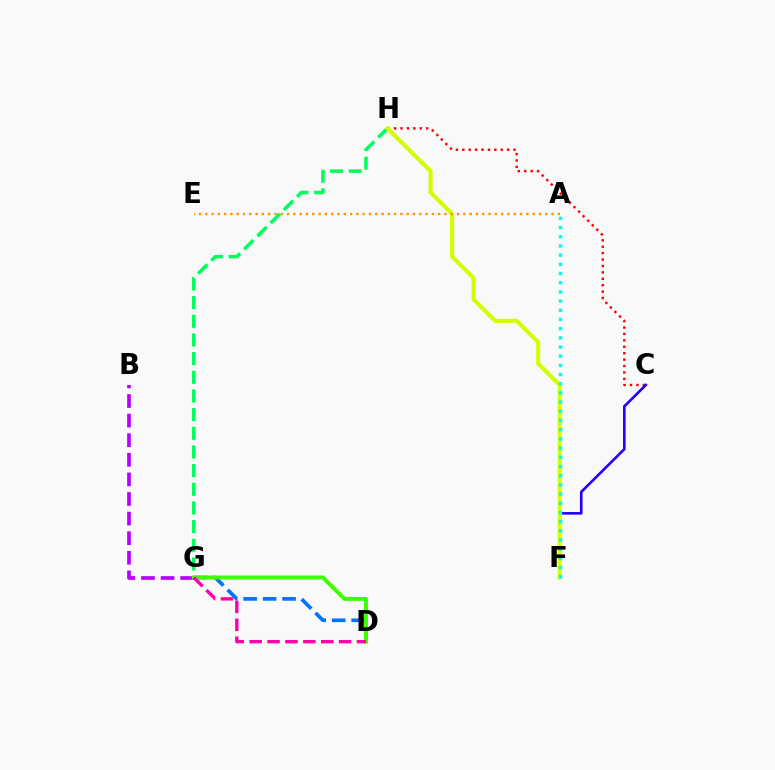{('B', 'G'): [{'color': '#b900ff', 'line_style': 'dashed', 'thickness': 2.66}], ('C', 'H'): [{'color': '#ff0000', 'line_style': 'dotted', 'thickness': 1.74}], ('D', 'G'): [{'color': '#0074ff', 'line_style': 'dashed', 'thickness': 2.65}, {'color': '#3dff00', 'line_style': 'solid', 'thickness': 2.84}, {'color': '#ff00ac', 'line_style': 'dashed', 'thickness': 2.43}], ('G', 'H'): [{'color': '#00ff5c', 'line_style': 'dashed', 'thickness': 2.54}], ('C', 'F'): [{'color': '#2500ff', 'line_style': 'solid', 'thickness': 1.89}], ('F', 'H'): [{'color': '#d1ff00', 'line_style': 'solid', 'thickness': 2.94}], ('A', 'F'): [{'color': '#00fff6', 'line_style': 'dotted', 'thickness': 2.5}], ('A', 'E'): [{'color': '#ff9400', 'line_style': 'dotted', 'thickness': 1.71}]}